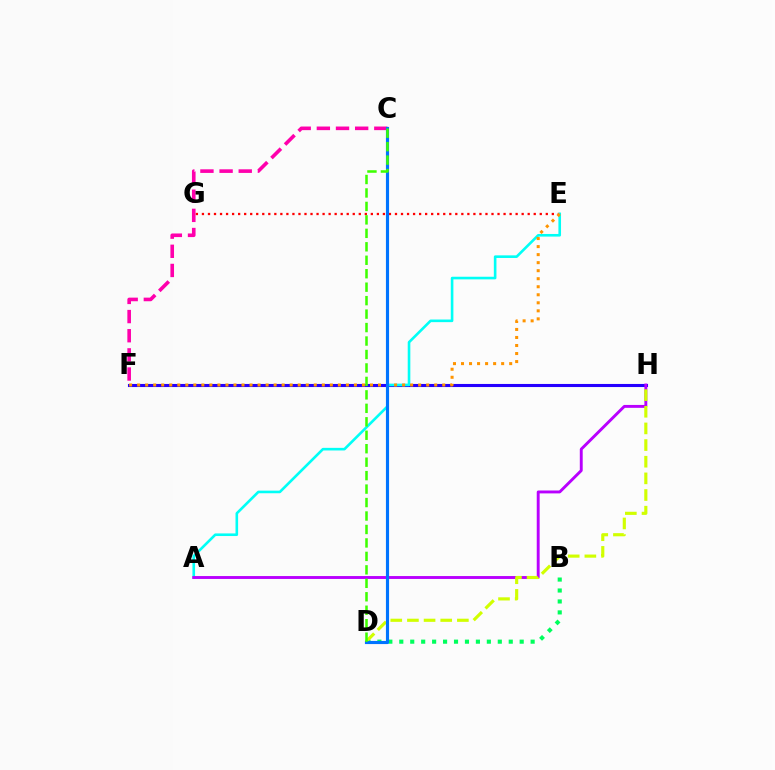{('F', 'H'): [{'color': '#2500ff', 'line_style': 'solid', 'thickness': 2.22}], ('C', 'F'): [{'color': '#ff00ac', 'line_style': 'dashed', 'thickness': 2.6}], ('E', 'G'): [{'color': '#ff0000', 'line_style': 'dotted', 'thickness': 1.64}], ('B', 'D'): [{'color': '#00ff5c', 'line_style': 'dotted', 'thickness': 2.97}], ('A', 'E'): [{'color': '#00fff6', 'line_style': 'solid', 'thickness': 1.88}], ('A', 'H'): [{'color': '#b900ff', 'line_style': 'solid', 'thickness': 2.09}], ('D', 'H'): [{'color': '#d1ff00', 'line_style': 'dashed', 'thickness': 2.26}], ('E', 'F'): [{'color': '#ff9400', 'line_style': 'dotted', 'thickness': 2.18}], ('C', 'D'): [{'color': '#0074ff', 'line_style': 'solid', 'thickness': 2.26}, {'color': '#3dff00', 'line_style': 'dashed', 'thickness': 1.83}]}